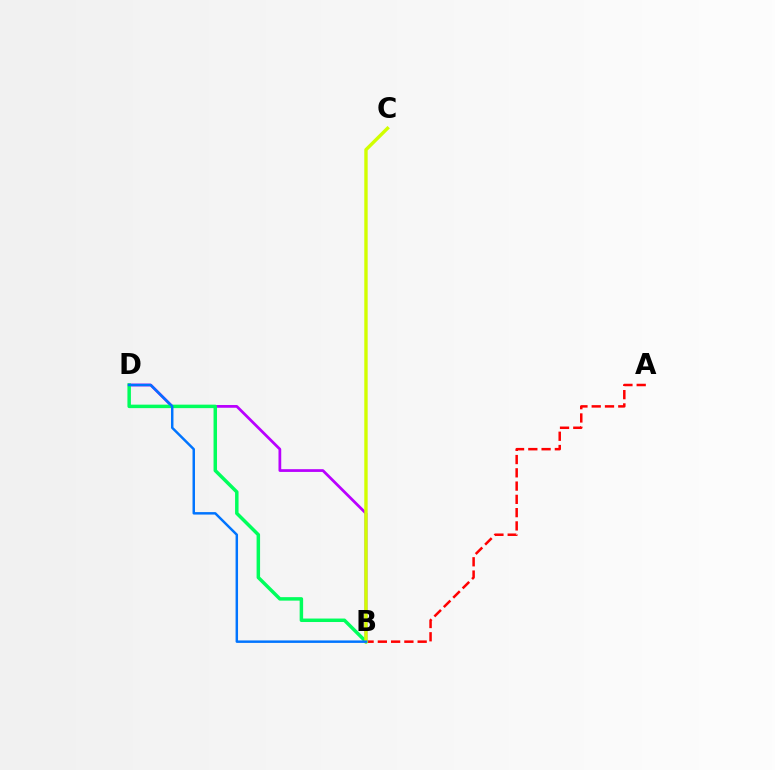{('B', 'D'): [{'color': '#b900ff', 'line_style': 'solid', 'thickness': 1.98}, {'color': '#00ff5c', 'line_style': 'solid', 'thickness': 2.51}, {'color': '#0074ff', 'line_style': 'solid', 'thickness': 1.78}], ('A', 'B'): [{'color': '#ff0000', 'line_style': 'dashed', 'thickness': 1.8}], ('B', 'C'): [{'color': '#d1ff00', 'line_style': 'solid', 'thickness': 2.44}]}